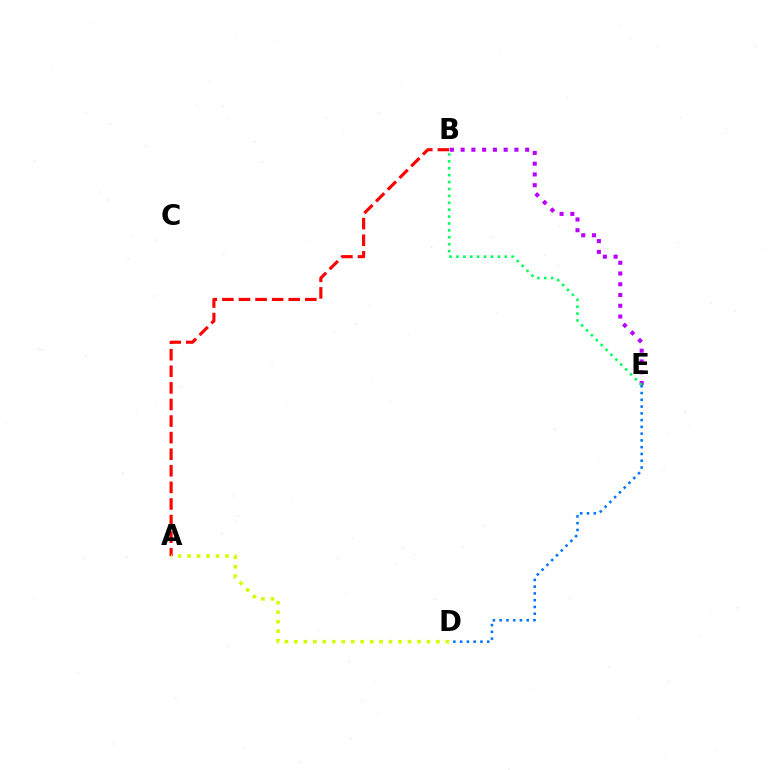{('B', 'E'): [{'color': '#b900ff', 'line_style': 'dotted', 'thickness': 2.92}, {'color': '#00ff5c', 'line_style': 'dotted', 'thickness': 1.88}], ('A', 'B'): [{'color': '#ff0000', 'line_style': 'dashed', 'thickness': 2.25}], ('A', 'D'): [{'color': '#d1ff00', 'line_style': 'dotted', 'thickness': 2.57}], ('D', 'E'): [{'color': '#0074ff', 'line_style': 'dotted', 'thickness': 1.84}]}